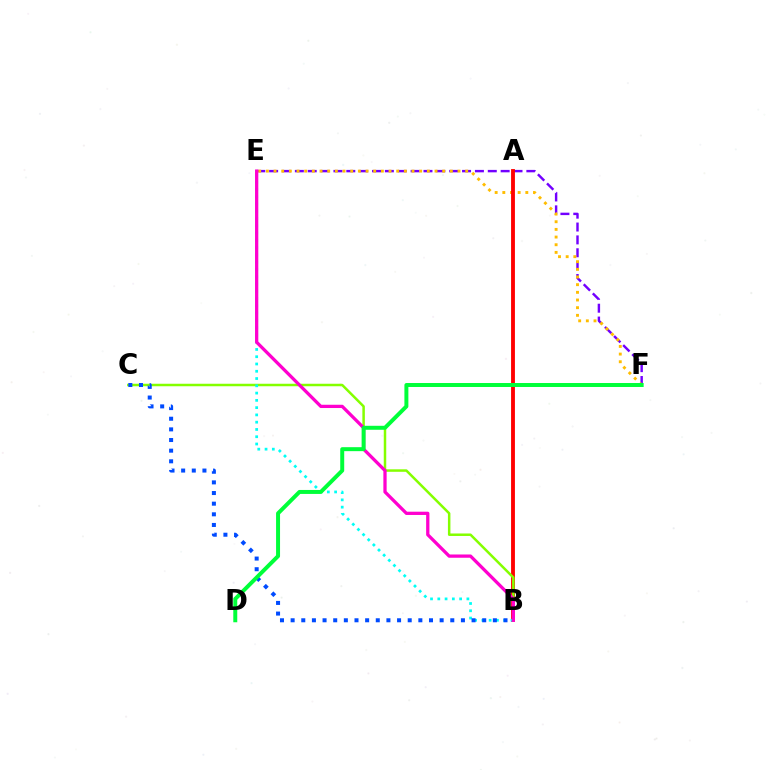{('E', 'F'): [{'color': '#7200ff', 'line_style': 'dashed', 'thickness': 1.75}, {'color': '#ffbd00', 'line_style': 'dotted', 'thickness': 2.08}], ('A', 'B'): [{'color': '#ff0000', 'line_style': 'solid', 'thickness': 2.78}], ('B', 'C'): [{'color': '#84ff00', 'line_style': 'solid', 'thickness': 1.79}, {'color': '#004bff', 'line_style': 'dotted', 'thickness': 2.89}], ('B', 'E'): [{'color': '#00fff6', 'line_style': 'dotted', 'thickness': 1.98}, {'color': '#ff00cf', 'line_style': 'solid', 'thickness': 2.35}], ('D', 'F'): [{'color': '#00ff39', 'line_style': 'solid', 'thickness': 2.86}]}